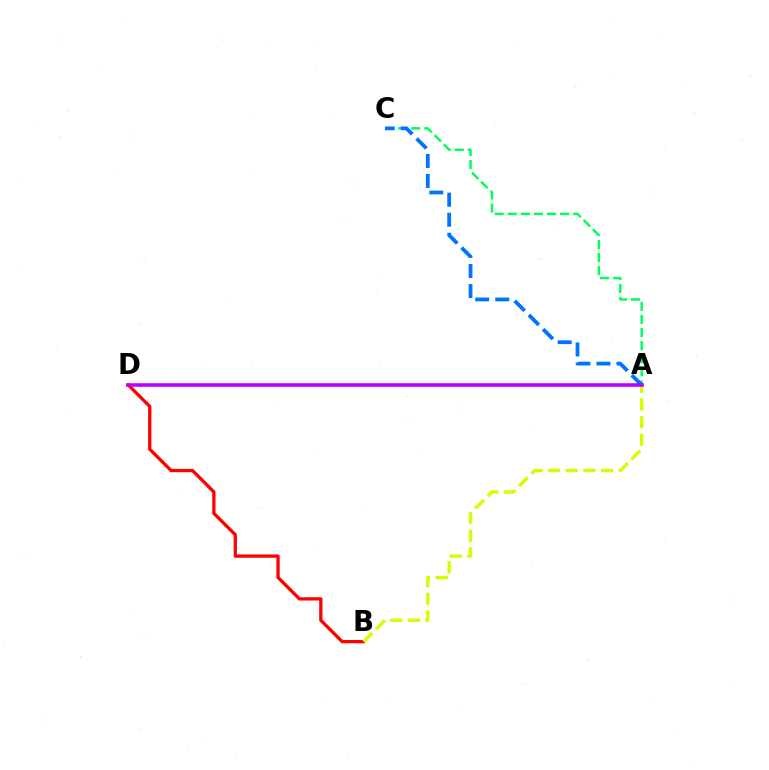{('B', 'D'): [{'color': '#ff0000', 'line_style': 'solid', 'thickness': 2.37}], ('A', 'C'): [{'color': '#00ff5c', 'line_style': 'dashed', 'thickness': 1.78}, {'color': '#0074ff', 'line_style': 'dashed', 'thickness': 2.72}], ('A', 'B'): [{'color': '#d1ff00', 'line_style': 'dashed', 'thickness': 2.4}], ('A', 'D'): [{'color': '#b900ff', 'line_style': 'solid', 'thickness': 2.57}]}